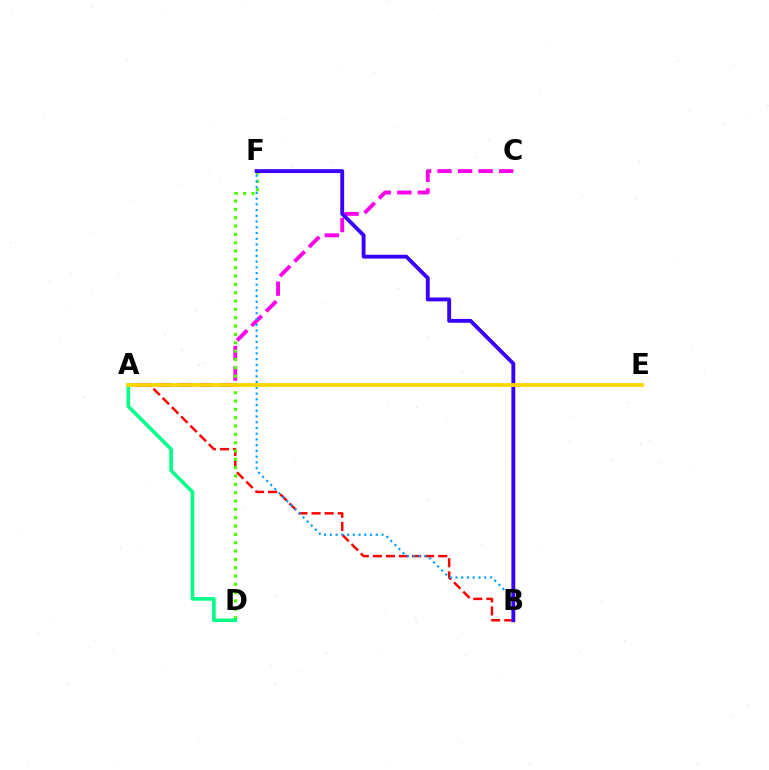{('A', 'B'): [{'color': '#ff0000', 'line_style': 'dashed', 'thickness': 1.78}], ('A', 'C'): [{'color': '#ff00ed', 'line_style': 'dashed', 'thickness': 2.79}], ('D', 'F'): [{'color': '#4fff00', 'line_style': 'dotted', 'thickness': 2.26}], ('B', 'F'): [{'color': '#009eff', 'line_style': 'dotted', 'thickness': 1.56}, {'color': '#3700ff', 'line_style': 'solid', 'thickness': 2.78}], ('A', 'D'): [{'color': '#00ff86', 'line_style': 'solid', 'thickness': 2.58}], ('A', 'E'): [{'color': '#ffd500', 'line_style': 'solid', 'thickness': 2.71}]}